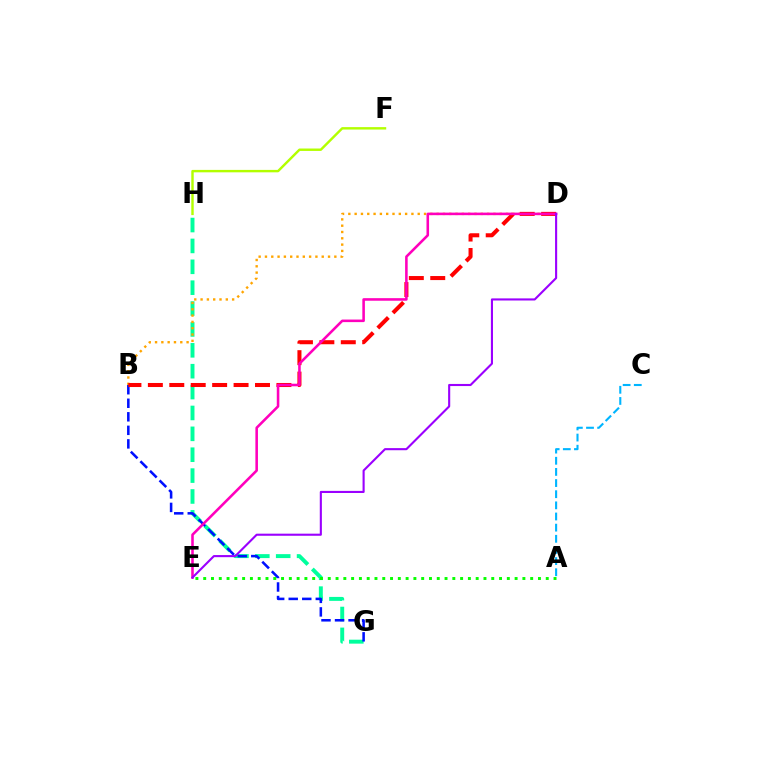{('G', 'H'): [{'color': '#00ff9d', 'line_style': 'dashed', 'thickness': 2.84}], ('B', 'G'): [{'color': '#0010ff', 'line_style': 'dashed', 'thickness': 1.84}], ('B', 'D'): [{'color': '#ffa500', 'line_style': 'dotted', 'thickness': 1.71}, {'color': '#ff0000', 'line_style': 'dashed', 'thickness': 2.91}], ('F', 'H'): [{'color': '#b3ff00', 'line_style': 'solid', 'thickness': 1.74}], ('A', 'E'): [{'color': '#08ff00', 'line_style': 'dotted', 'thickness': 2.12}], ('A', 'C'): [{'color': '#00b5ff', 'line_style': 'dashed', 'thickness': 1.51}], ('D', 'E'): [{'color': '#ff00bd', 'line_style': 'solid', 'thickness': 1.85}, {'color': '#9b00ff', 'line_style': 'solid', 'thickness': 1.52}]}